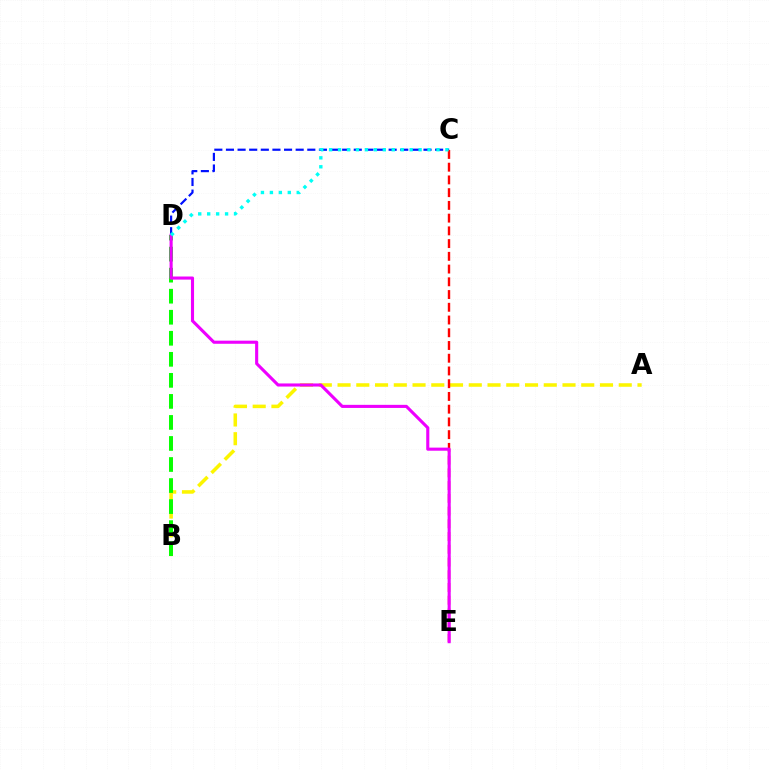{('A', 'B'): [{'color': '#fcf500', 'line_style': 'dashed', 'thickness': 2.55}], ('C', 'D'): [{'color': '#0010ff', 'line_style': 'dashed', 'thickness': 1.58}, {'color': '#00fff6', 'line_style': 'dotted', 'thickness': 2.43}], ('B', 'D'): [{'color': '#08ff00', 'line_style': 'dashed', 'thickness': 2.86}], ('C', 'E'): [{'color': '#ff0000', 'line_style': 'dashed', 'thickness': 1.73}], ('D', 'E'): [{'color': '#ee00ff', 'line_style': 'solid', 'thickness': 2.23}]}